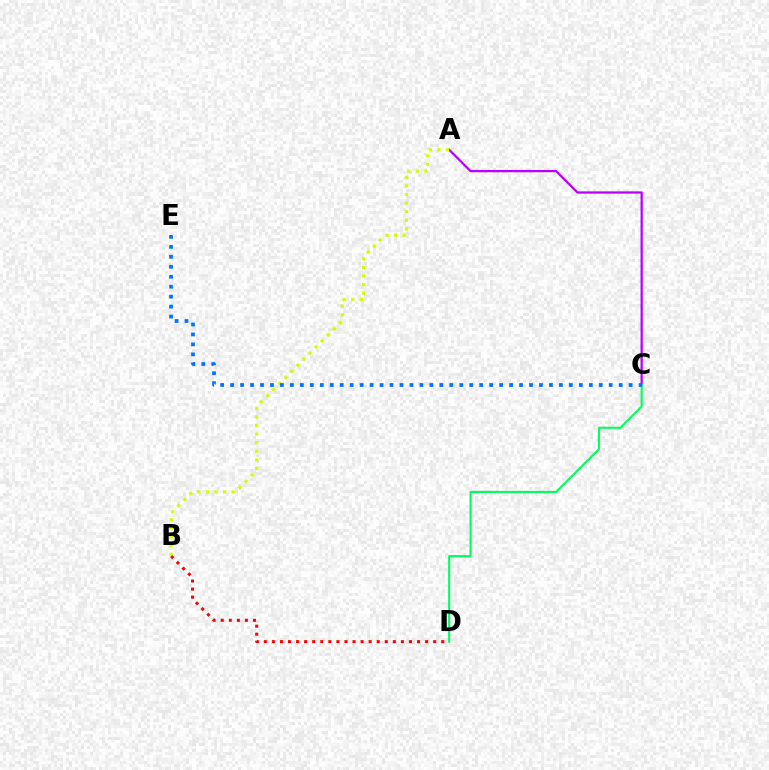{('A', 'C'): [{'color': '#b900ff', 'line_style': 'solid', 'thickness': 1.63}], ('A', 'B'): [{'color': '#d1ff00', 'line_style': 'dotted', 'thickness': 2.34}], ('B', 'D'): [{'color': '#ff0000', 'line_style': 'dotted', 'thickness': 2.19}], ('C', 'D'): [{'color': '#00ff5c', 'line_style': 'solid', 'thickness': 1.51}], ('C', 'E'): [{'color': '#0074ff', 'line_style': 'dotted', 'thickness': 2.71}]}